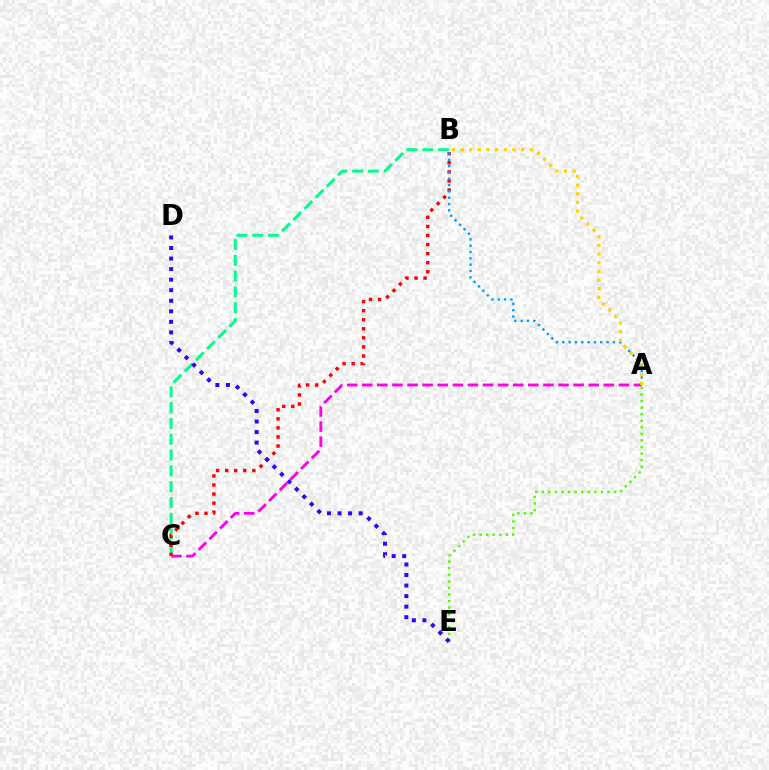{('B', 'C'): [{'color': '#00ff86', 'line_style': 'dashed', 'thickness': 2.15}, {'color': '#ff0000', 'line_style': 'dotted', 'thickness': 2.46}], ('A', 'E'): [{'color': '#4fff00', 'line_style': 'dotted', 'thickness': 1.78}], ('D', 'E'): [{'color': '#3700ff', 'line_style': 'dotted', 'thickness': 2.87}], ('A', 'B'): [{'color': '#009eff', 'line_style': 'dotted', 'thickness': 1.72}, {'color': '#ffd500', 'line_style': 'dotted', 'thickness': 2.35}], ('A', 'C'): [{'color': '#ff00ed', 'line_style': 'dashed', 'thickness': 2.05}]}